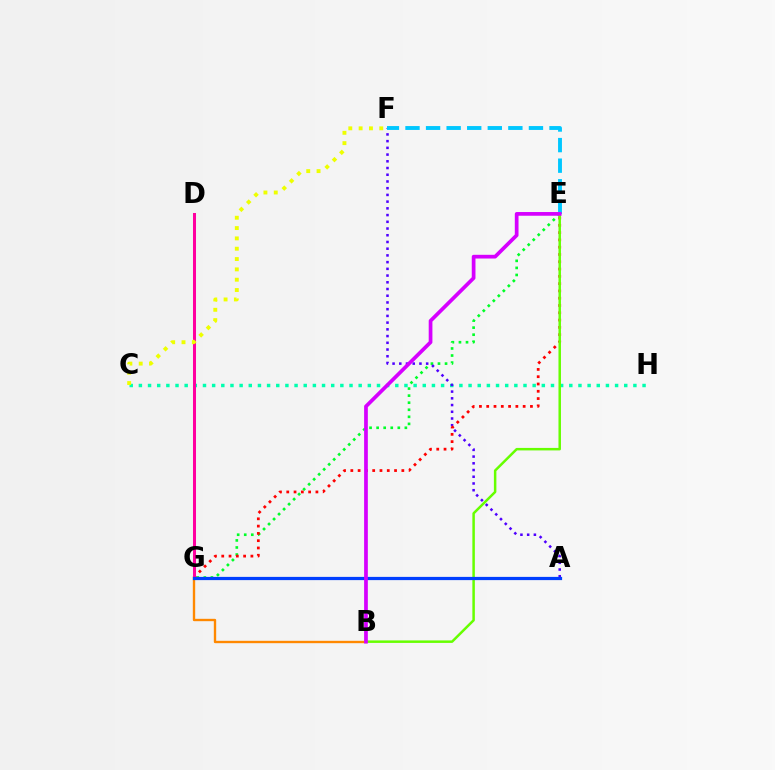{('E', 'G'): [{'color': '#00ff27', 'line_style': 'dotted', 'thickness': 1.92}, {'color': '#ff0000', 'line_style': 'dotted', 'thickness': 1.98}], ('C', 'H'): [{'color': '#00ffaf', 'line_style': 'dotted', 'thickness': 2.49}], ('A', 'F'): [{'color': '#4f00ff', 'line_style': 'dotted', 'thickness': 1.83}], ('B', 'G'): [{'color': '#ff8800', 'line_style': 'solid', 'thickness': 1.7}], ('D', 'G'): [{'color': '#ff00a0', 'line_style': 'solid', 'thickness': 2.17}], ('B', 'E'): [{'color': '#66ff00', 'line_style': 'solid', 'thickness': 1.79}, {'color': '#d600ff', 'line_style': 'solid', 'thickness': 2.67}], ('A', 'G'): [{'color': '#003fff', 'line_style': 'solid', 'thickness': 2.32}], ('C', 'F'): [{'color': '#eeff00', 'line_style': 'dotted', 'thickness': 2.81}], ('E', 'F'): [{'color': '#00c7ff', 'line_style': 'dashed', 'thickness': 2.8}]}